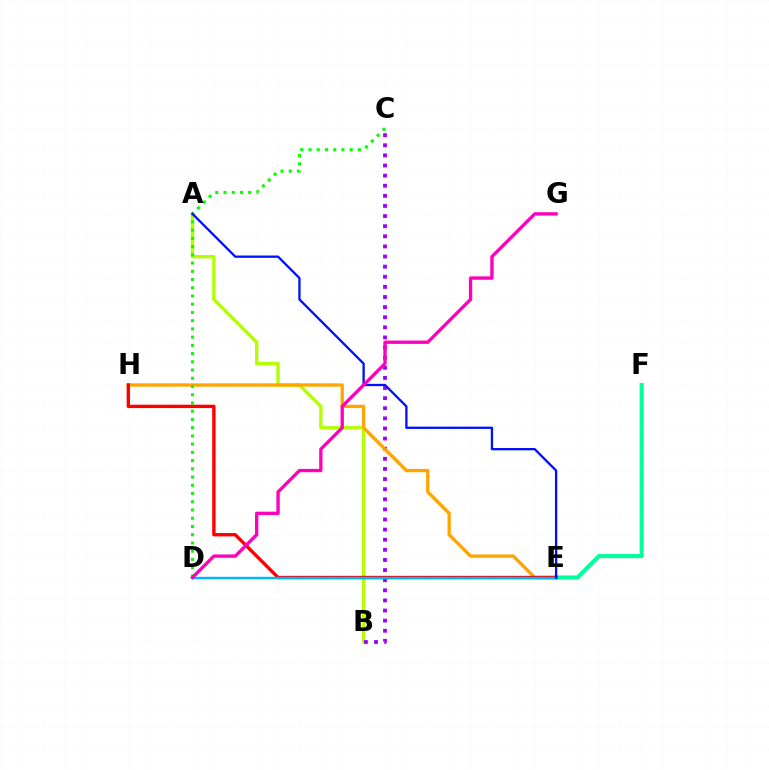{('A', 'B'): [{'color': '#b3ff00', 'line_style': 'solid', 'thickness': 2.42}], ('E', 'F'): [{'color': '#00ff9d', 'line_style': 'solid', 'thickness': 2.95}], ('B', 'C'): [{'color': '#9b00ff', 'line_style': 'dotted', 'thickness': 2.75}], ('E', 'H'): [{'color': '#ffa500', 'line_style': 'solid', 'thickness': 2.39}, {'color': '#ff0000', 'line_style': 'solid', 'thickness': 2.44}], ('C', 'D'): [{'color': '#08ff00', 'line_style': 'dotted', 'thickness': 2.24}], ('D', 'E'): [{'color': '#00b5ff', 'line_style': 'solid', 'thickness': 1.73}], ('A', 'E'): [{'color': '#0010ff', 'line_style': 'solid', 'thickness': 1.66}], ('D', 'G'): [{'color': '#ff00bd', 'line_style': 'solid', 'thickness': 2.4}]}